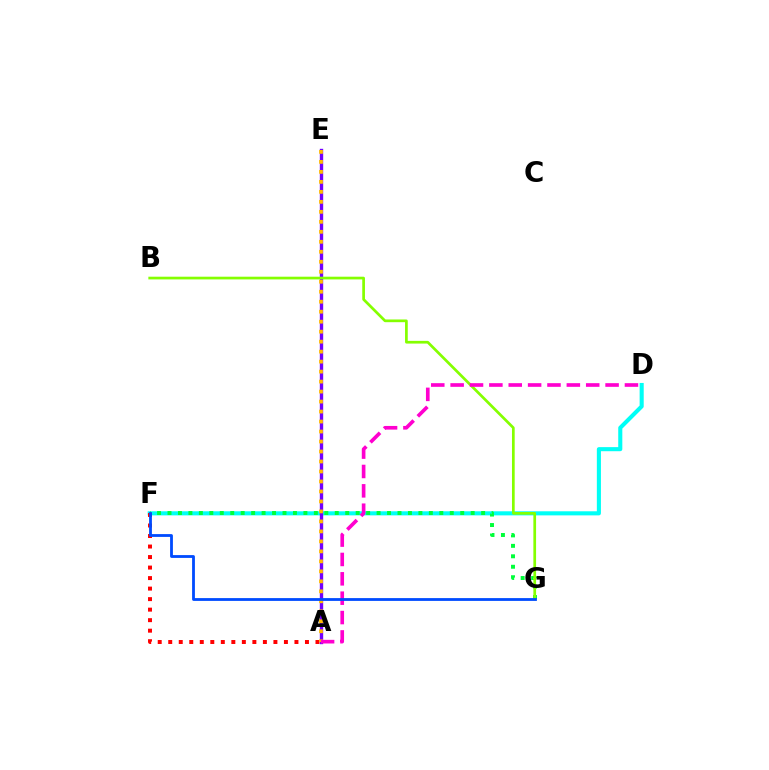{('D', 'F'): [{'color': '#00fff6', 'line_style': 'solid', 'thickness': 2.94}], ('F', 'G'): [{'color': '#00ff39', 'line_style': 'dotted', 'thickness': 2.84}, {'color': '#004bff', 'line_style': 'solid', 'thickness': 2.02}], ('A', 'F'): [{'color': '#ff0000', 'line_style': 'dotted', 'thickness': 2.86}], ('A', 'E'): [{'color': '#7200ff', 'line_style': 'solid', 'thickness': 2.42}, {'color': '#ffbd00', 'line_style': 'dotted', 'thickness': 2.71}], ('B', 'G'): [{'color': '#84ff00', 'line_style': 'solid', 'thickness': 1.95}], ('A', 'D'): [{'color': '#ff00cf', 'line_style': 'dashed', 'thickness': 2.63}]}